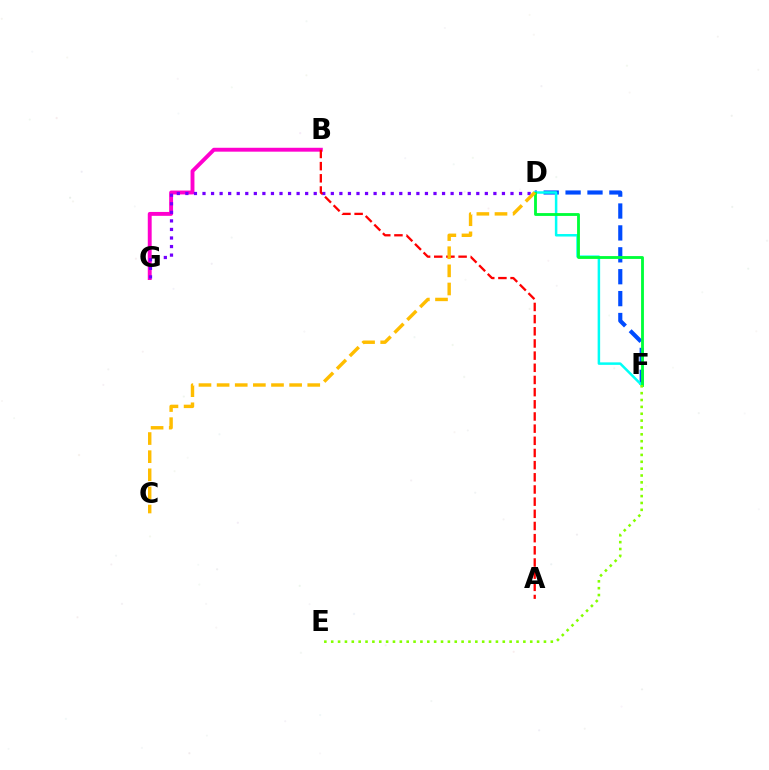{('D', 'F'): [{'color': '#004bff', 'line_style': 'dashed', 'thickness': 2.98}, {'color': '#00fff6', 'line_style': 'solid', 'thickness': 1.8}, {'color': '#00ff39', 'line_style': 'solid', 'thickness': 2.05}], ('B', 'G'): [{'color': '#ff00cf', 'line_style': 'solid', 'thickness': 2.8}], ('D', 'G'): [{'color': '#7200ff', 'line_style': 'dotted', 'thickness': 2.32}], ('A', 'B'): [{'color': '#ff0000', 'line_style': 'dashed', 'thickness': 1.65}], ('C', 'D'): [{'color': '#ffbd00', 'line_style': 'dashed', 'thickness': 2.46}], ('E', 'F'): [{'color': '#84ff00', 'line_style': 'dotted', 'thickness': 1.86}]}